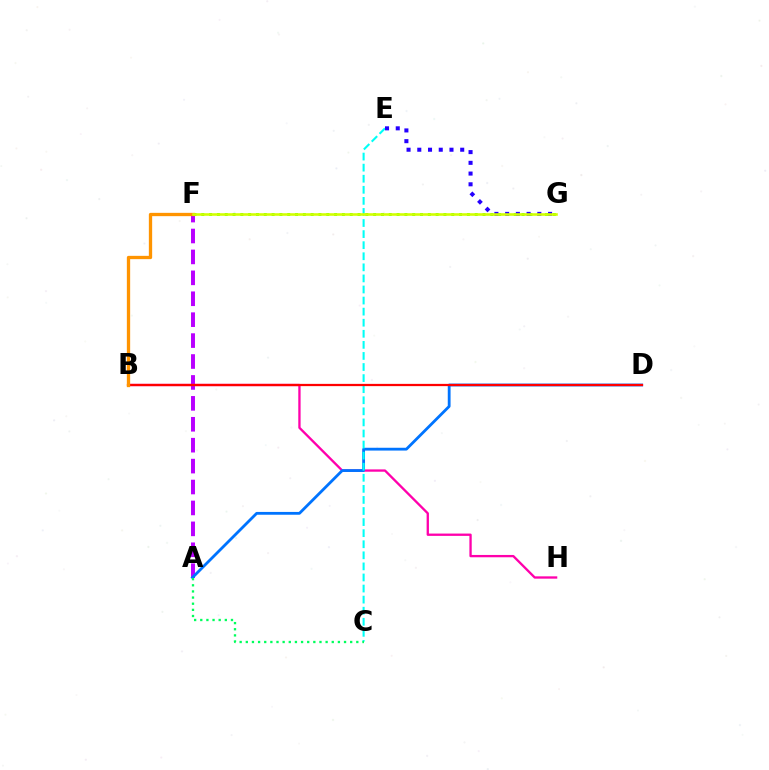{('F', 'G'): [{'color': '#3dff00', 'line_style': 'dotted', 'thickness': 2.12}, {'color': '#d1ff00', 'line_style': 'solid', 'thickness': 1.86}], ('A', 'F'): [{'color': '#b900ff', 'line_style': 'dashed', 'thickness': 2.84}], ('B', 'H'): [{'color': '#ff00ac', 'line_style': 'solid', 'thickness': 1.67}], ('A', 'D'): [{'color': '#0074ff', 'line_style': 'solid', 'thickness': 2.02}], ('C', 'E'): [{'color': '#00fff6', 'line_style': 'dashed', 'thickness': 1.5}], ('E', 'G'): [{'color': '#2500ff', 'line_style': 'dotted', 'thickness': 2.92}], ('B', 'D'): [{'color': '#ff0000', 'line_style': 'solid', 'thickness': 1.62}], ('B', 'F'): [{'color': '#ff9400', 'line_style': 'solid', 'thickness': 2.38}], ('A', 'C'): [{'color': '#00ff5c', 'line_style': 'dotted', 'thickness': 1.67}]}